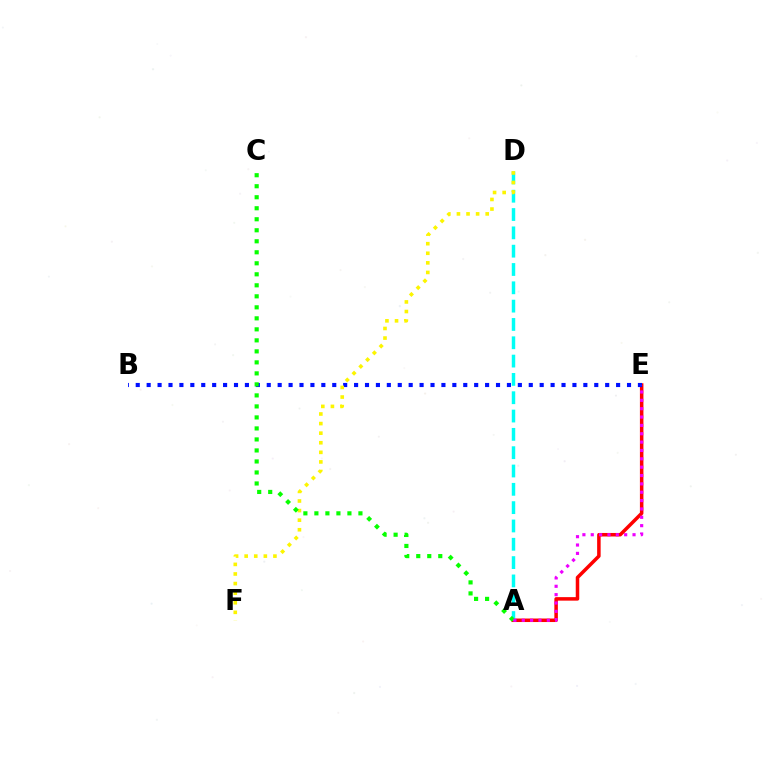{('A', 'E'): [{'color': '#ff0000', 'line_style': 'solid', 'thickness': 2.53}, {'color': '#ee00ff', 'line_style': 'dotted', 'thickness': 2.27}], ('A', 'D'): [{'color': '#00fff6', 'line_style': 'dashed', 'thickness': 2.49}], ('B', 'E'): [{'color': '#0010ff', 'line_style': 'dotted', 'thickness': 2.97}], ('D', 'F'): [{'color': '#fcf500', 'line_style': 'dotted', 'thickness': 2.6}], ('A', 'C'): [{'color': '#08ff00', 'line_style': 'dotted', 'thickness': 2.99}]}